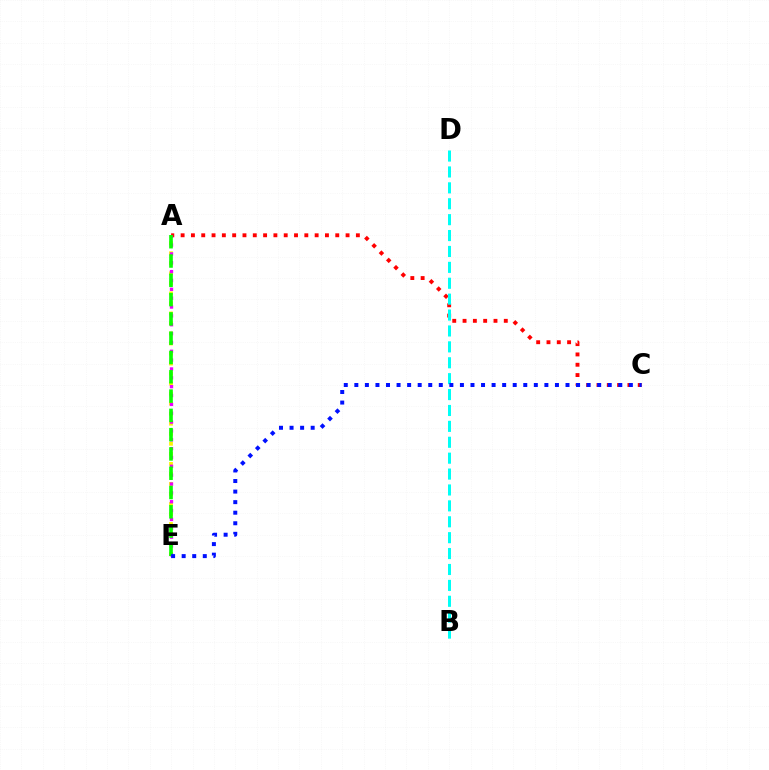{('A', 'E'): [{'color': '#fcf500', 'line_style': 'dotted', 'thickness': 2.72}, {'color': '#ee00ff', 'line_style': 'dotted', 'thickness': 2.4}, {'color': '#08ff00', 'line_style': 'dashed', 'thickness': 2.62}], ('A', 'C'): [{'color': '#ff0000', 'line_style': 'dotted', 'thickness': 2.8}], ('B', 'D'): [{'color': '#00fff6', 'line_style': 'dashed', 'thickness': 2.16}], ('C', 'E'): [{'color': '#0010ff', 'line_style': 'dotted', 'thickness': 2.87}]}